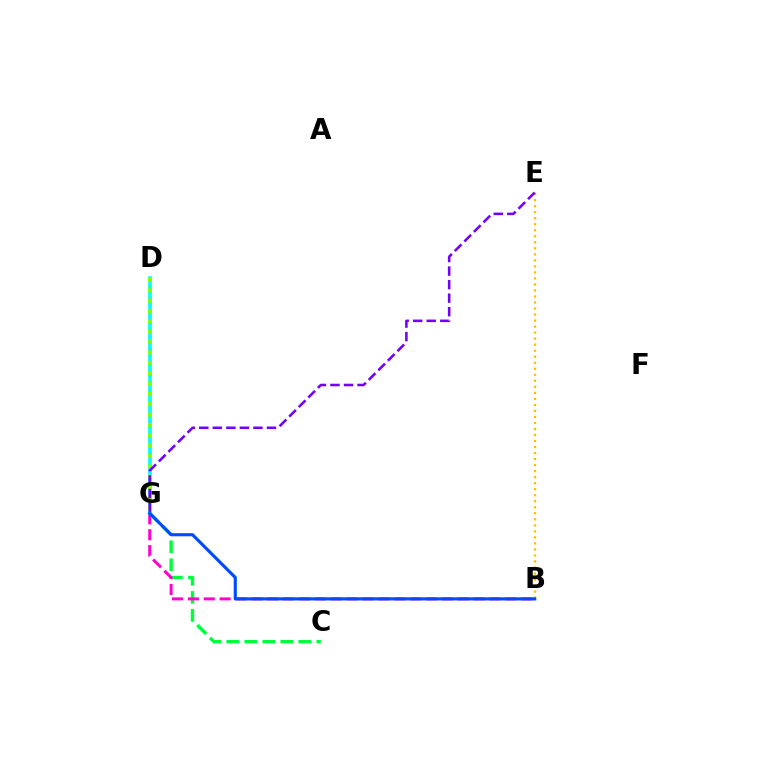{('D', 'G'): [{'color': '#ff0000', 'line_style': 'dotted', 'thickness': 1.76}, {'color': '#00fff6', 'line_style': 'solid', 'thickness': 2.6}, {'color': '#84ff00', 'line_style': 'dotted', 'thickness': 2.81}], ('B', 'E'): [{'color': '#ffbd00', 'line_style': 'dotted', 'thickness': 1.64}], ('C', 'G'): [{'color': '#00ff39', 'line_style': 'dashed', 'thickness': 2.45}], ('B', 'G'): [{'color': '#ff00cf', 'line_style': 'dashed', 'thickness': 2.16}, {'color': '#004bff', 'line_style': 'solid', 'thickness': 2.25}], ('E', 'G'): [{'color': '#7200ff', 'line_style': 'dashed', 'thickness': 1.84}]}